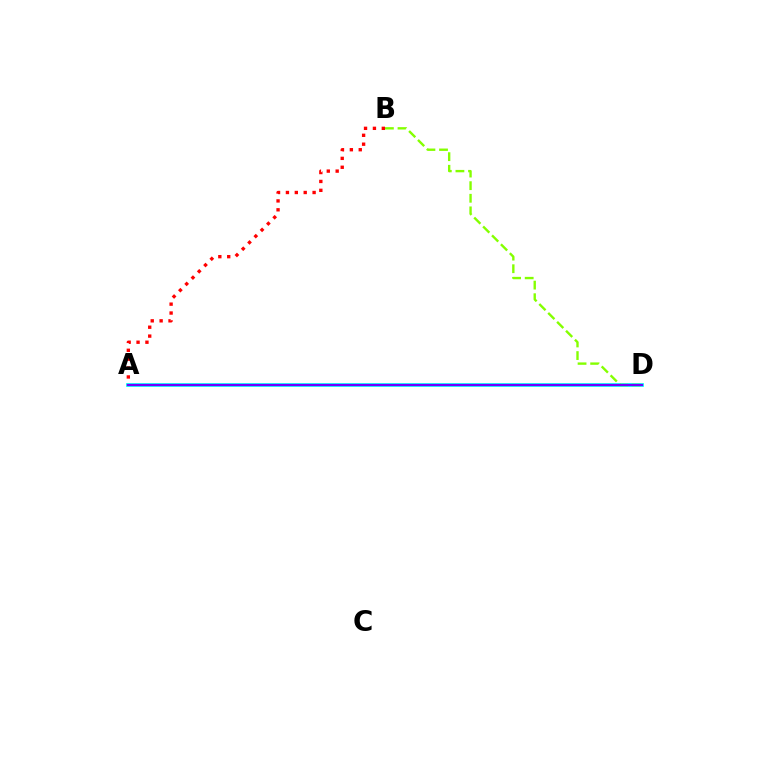{('A', 'B'): [{'color': '#ff0000', 'line_style': 'dotted', 'thickness': 2.42}], ('A', 'D'): [{'color': '#00fff6', 'line_style': 'solid', 'thickness': 2.7}, {'color': '#7200ff', 'line_style': 'solid', 'thickness': 1.58}], ('B', 'D'): [{'color': '#84ff00', 'line_style': 'dashed', 'thickness': 1.71}]}